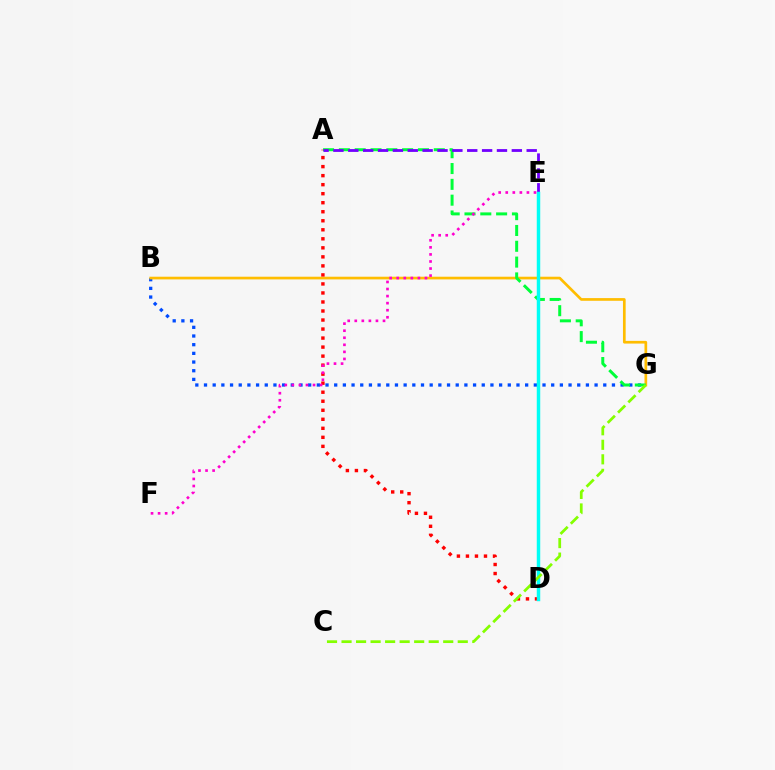{('B', 'G'): [{'color': '#004bff', 'line_style': 'dotted', 'thickness': 2.36}, {'color': '#ffbd00', 'line_style': 'solid', 'thickness': 1.93}], ('A', 'D'): [{'color': '#ff0000', 'line_style': 'dotted', 'thickness': 2.45}], ('A', 'G'): [{'color': '#00ff39', 'line_style': 'dashed', 'thickness': 2.15}], ('A', 'E'): [{'color': '#7200ff', 'line_style': 'dashed', 'thickness': 2.02}], ('D', 'E'): [{'color': '#00fff6', 'line_style': 'solid', 'thickness': 2.49}], ('C', 'G'): [{'color': '#84ff00', 'line_style': 'dashed', 'thickness': 1.97}], ('E', 'F'): [{'color': '#ff00cf', 'line_style': 'dotted', 'thickness': 1.92}]}